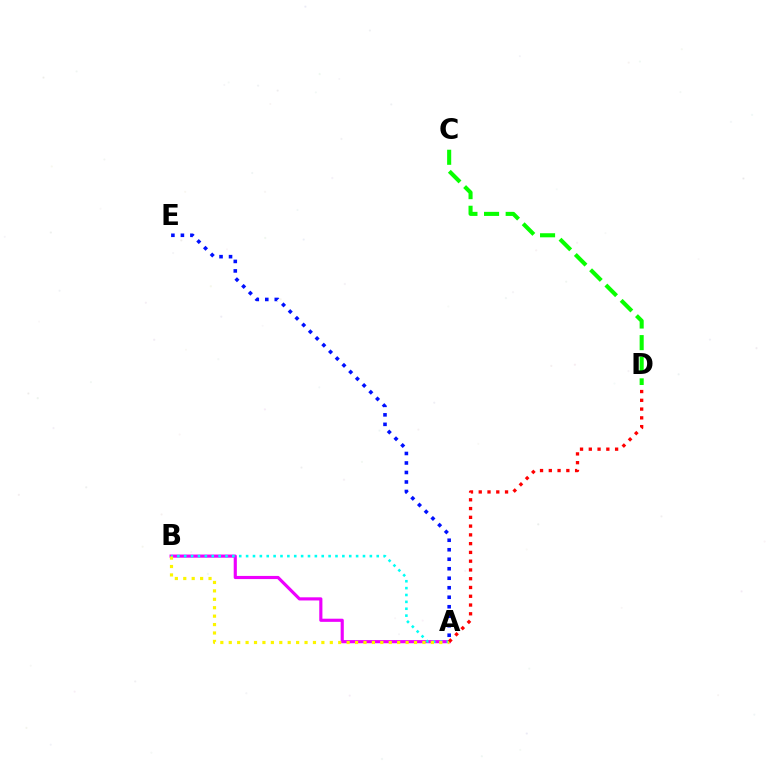{('A', 'B'): [{'color': '#ee00ff', 'line_style': 'solid', 'thickness': 2.27}, {'color': '#00fff6', 'line_style': 'dotted', 'thickness': 1.87}, {'color': '#fcf500', 'line_style': 'dotted', 'thickness': 2.29}], ('A', 'E'): [{'color': '#0010ff', 'line_style': 'dotted', 'thickness': 2.58}], ('C', 'D'): [{'color': '#08ff00', 'line_style': 'dashed', 'thickness': 2.94}], ('A', 'D'): [{'color': '#ff0000', 'line_style': 'dotted', 'thickness': 2.38}]}